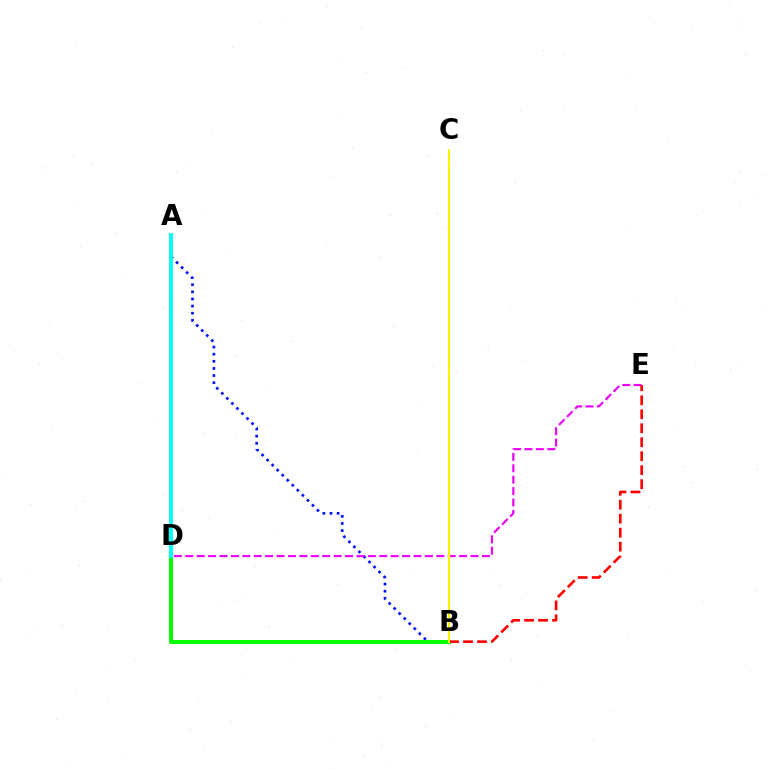{('A', 'B'): [{'color': '#0010ff', 'line_style': 'dotted', 'thickness': 1.93}], ('B', 'D'): [{'color': '#08ff00', 'line_style': 'solid', 'thickness': 2.92}], ('D', 'E'): [{'color': '#ee00ff', 'line_style': 'dashed', 'thickness': 1.55}], ('B', 'E'): [{'color': '#ff0000', 'line_style': 'dashed', 'thickness': 1.9}], ('A', 'D'): [{'color': '#00fff6', 'line_style': 'solid', 'thickness': 2.84}], ('B', 'C'): [{'color': '#fcf500', 'line_style': 'solid', 'thickness': 1.51}]}